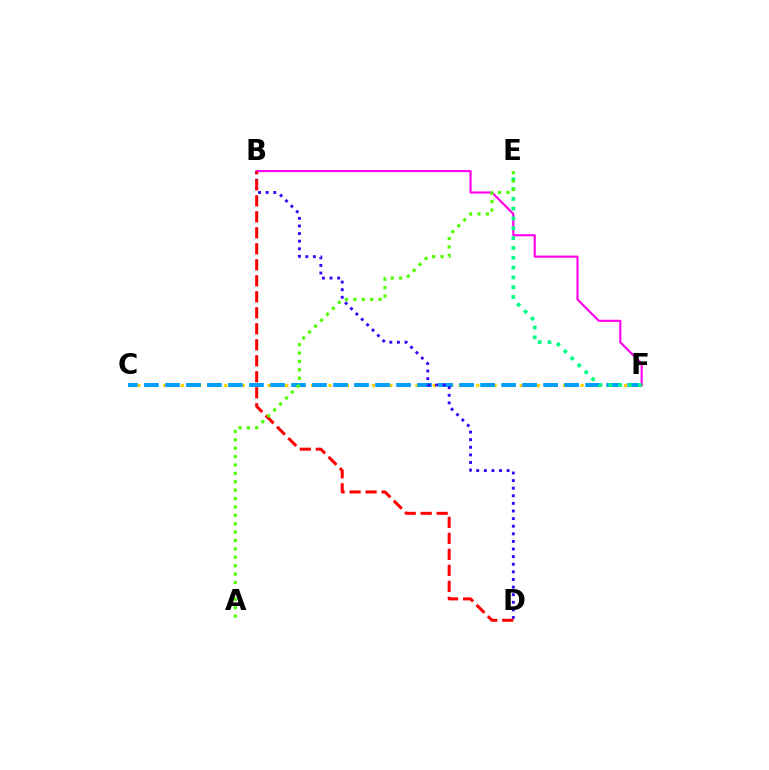{('C', 'F'): [{'color': '#ffd500', 'line_style': 'dotted', 'thickness': 2.36}, {'color': '#009eff', 'line_style': 'dashed', 'thickness': 2.85}], ('B', 'D'): [{'color': '#3700ff', 'line_style': 'dotted', 'thickness': 2.07}, {'color': '#ff0000', 'line_style': 'dashed', 'thickness': 2.17}], ('B', 'F'): [{'color': '#ff00ed', 'line_style': 'solid', 'thickness': 1.54}], ('E', 'F'): [{'color': '#00ff86', 'line_style': 'dotted', 'thickness': 2.67}], ('A', 'E'): [{'color': '#4fff00', 'line_style': 'dotted', 'thickness': 2.28}]}